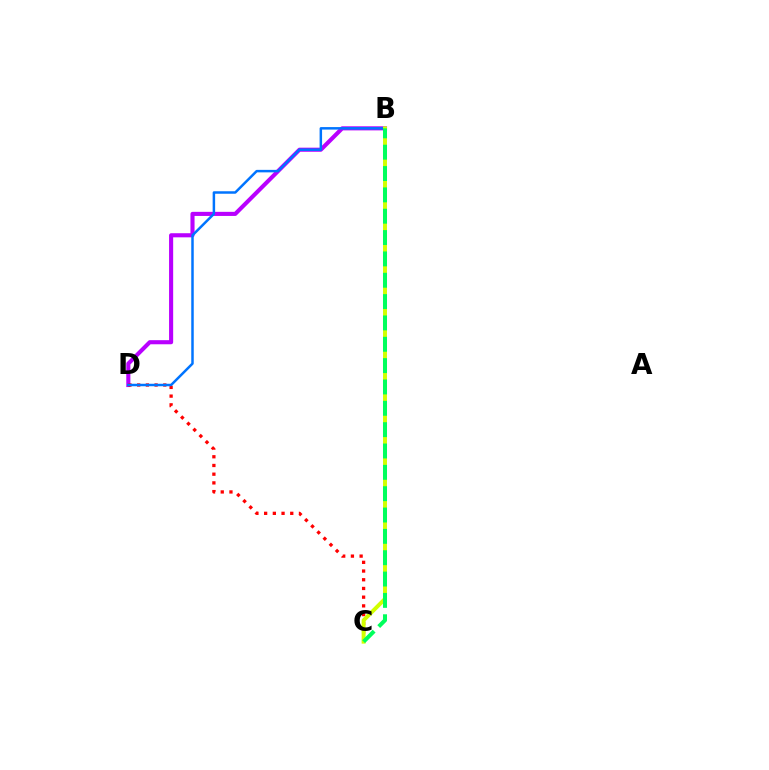{('B', 'D'): [{'color': '#b900ff', 'line_style': 'solid', 'thickness': 2.95}, {'color': '#0074ff', 'line_style': 'solid', 'thickness': 1.79}], ('C', 'D'): [{'color': '#ff0000', 'line_style': 'dotted', 'thickness': 2.37}], ('B', 'C'): [{'color': '#d1ff00', 'line_style': 'solid', 'thickness': 2.84}, {'color': '#00ff5c', 'line_style': 'dashed', 'thickness': 2.9}]}